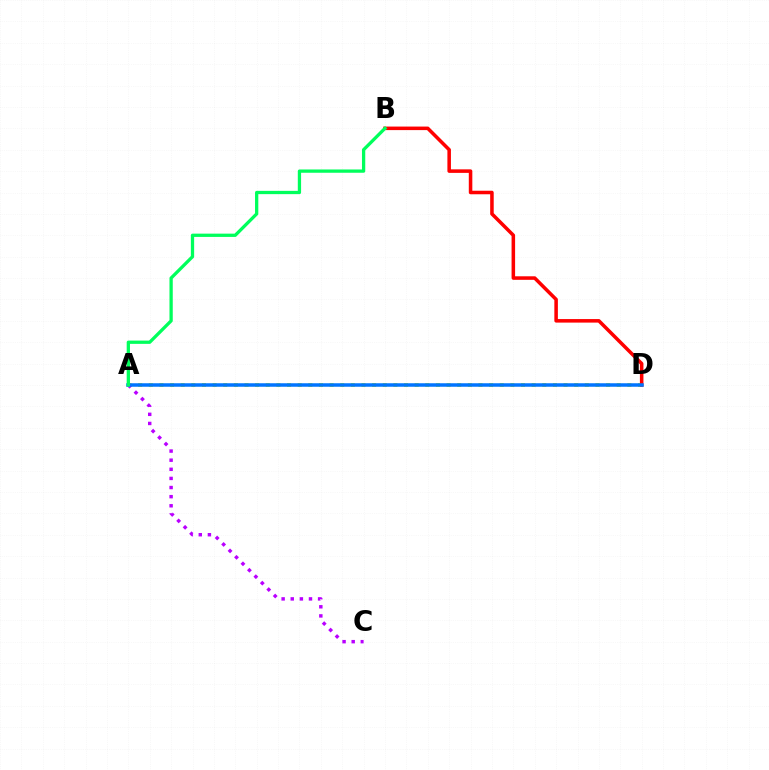{('A', 'D'): [{'color': '#d1ff00', 'line_style': 'dotted', 'thickness': 2.89}, {'color': '#0074ff', 'line_style': 'solid', 'thickness': 2.53}], ('A', 'C'): [{'color': '#b900ff', 'line_style': 'dotted', 'thickness': 2.48}], ('B', 'D'): [{'color': '#ff0000', 'line_style': 'solid', 'thickness': 2.54}], ('A', 'B'): [{'color': '#00ff5c', 'line_style': 'solid', 'thickness': 2.36}]}